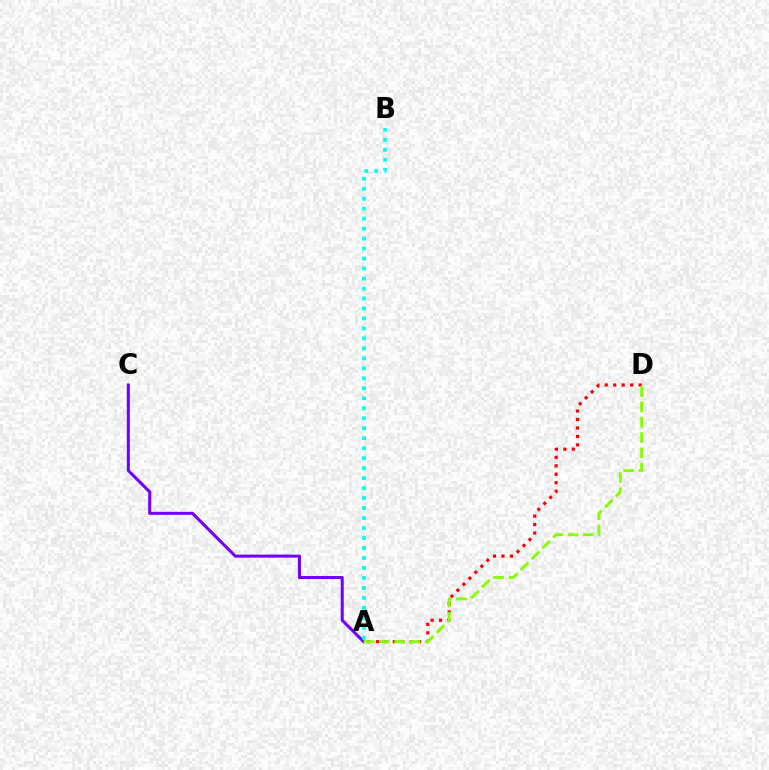{('A', 'C'): [{'color': '#7200ff', 'line_style': 'solid', 'thickness': 2.19}], ('A', 'D'): [{'color': '#ff0000', 'line_style': 'dotted', 'thickness': 2.3}, {'color': '#84ff00', 'line_style': 'dashed', 'thickness': 2.08}], ('A', 'B'): [{'color': '#00fff6', 'line_style': 'dotted', 'thickness': 2.71}]}